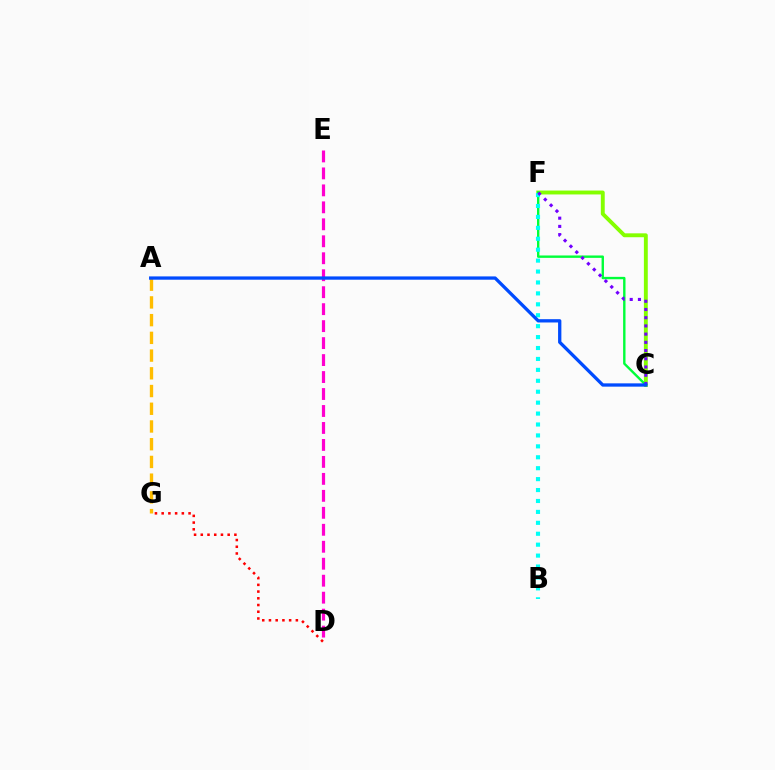{('C', 'F'): [{'color': '#84ff00', 'line_style': 'solid', 'thickness': 2.8}, {'color': '#00ff39', 'line_style': 'solid', 'thickness': 1.72}, {'color': '#7200ff', 'line_style': 'dotted', 'thickness': 2.23}], ('B', 'F'): [{'color': '#00fff6', 'line_style': 'dotted', 'thickness': 2.97}], ('D', 'E'): [{'color': '#ff00cf', 'line_style': 'dashed', 'thickness': 2.31}], ('A', 'G'): [{'color': '#ffbd00', 'line_style': 'dashed', 'thickness': 2.41}], ('D', 'G'): [{'color': '#ff0000', 'line_style': 'dotted', 'thickness': 1.83}], ('A', 'C'): [{'color': '#004bff', 'line_style': 'solid', 'thickness': 2.37}]}